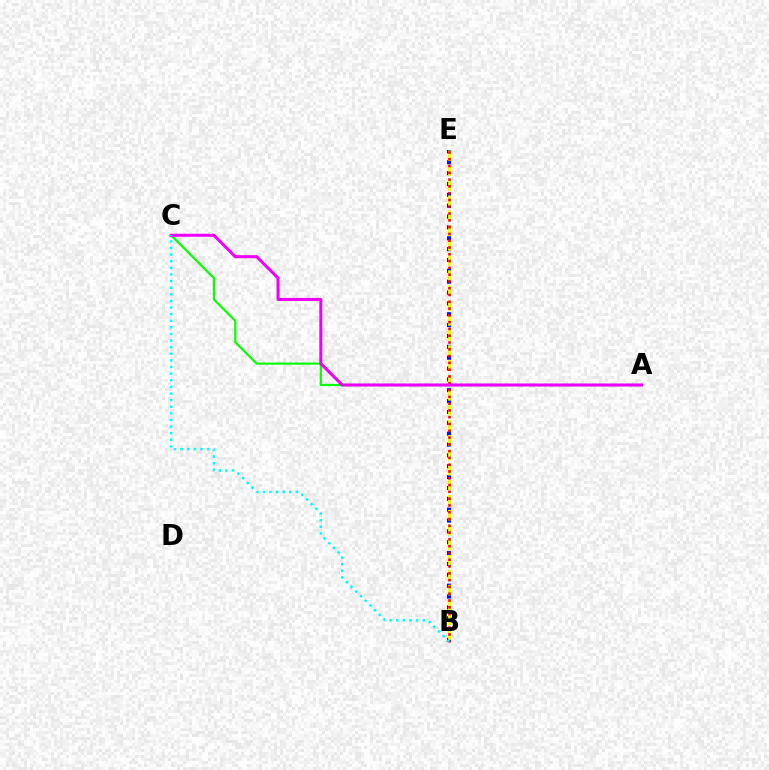{('A', 'C'): [{'color': '#08ff00', 'line_style': 'solid', 'thickness': 1.57}, {'color': '#ee00ff', 'line_style': 'solid', 'thickness': 2.19}], ('B', 'E'): [{'color': '#0010ff', 'line_style': 'dotted', 'thickness': 2.95}, {'color': '#fcf500', 'line_style': 'dashed', 'thickness': 2.03}, {'color': '#ff0000', 'line_style': 'dotted', 'thickness': 1.84}], ('B', 'C'): [{'color': '#00fff6', 'line_style': 'dotted', 'thickness': 1.8}]}